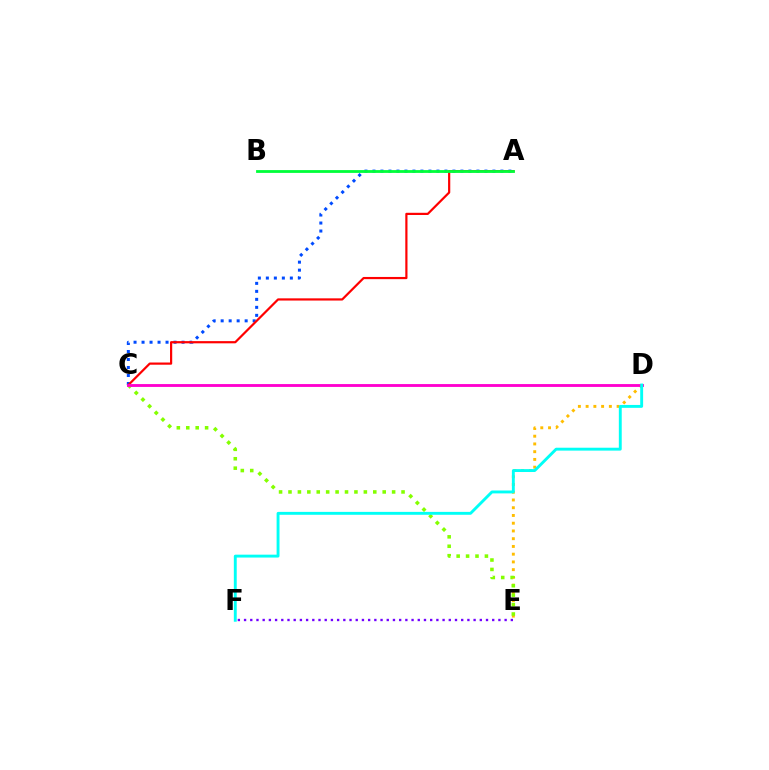{('A', 'C'): [{'color': '#004bff', 'line_style': 'dotted', 'thickness': 2.17}, {'color': '#ff0000', 'line_style': 'solid', 'thickness': 1.59}], ('D', 'E'): [{'color': '#ffbd00', 'line_style': 'dotted', 'thickness': 2.1}], ('A', 'B'): [{'color': '#00ff39', 'line_style': 'solid', 'thickness': 2.02}], ('C', 'E'): [{'color': '#84ff00', 'line_style': 'dotted', 'thickness': 2.56}], ('C', 'D'): [{'color': '#ff00cf', 'line_style': 'solid', 'thickness': 2.05}], ('D', 'F'): [{'color': '#00fff6', 'line_style': 'solid', 'thickness': 2.08}], ('E', 'F'): [{'color': '#7200ff', 'line_style': 'dotted', 'thickness': 1.69}]}